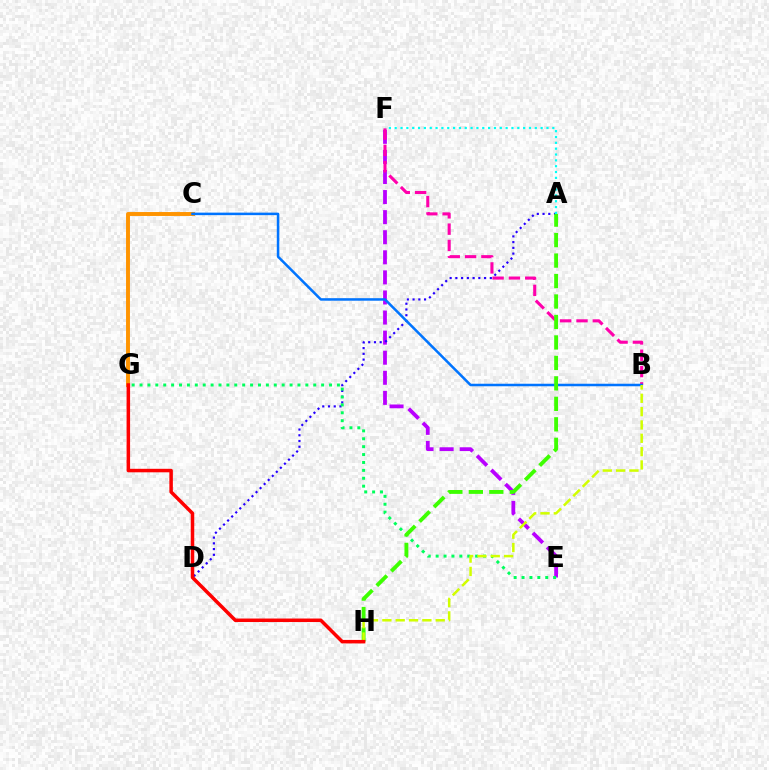{('C', 'G'): [{'color': '#ff9400', 'line_style': 'solid', 'thickness': 2.82}], ('E', 'F'): [{'color': '#b900ff', 'line_style': 'dashed', 'thickness': 2.73}], ('B', 'F'): [{'color': '#ff00ac', 'line_style': 'dashed', 'thickness': 2.22}], ('A', 'D'): [{'color': '#2500ff', 'line_style': 'dotted', 'thickness': 1.56}], ('B', 'C'): [{'color': '#0074ff', 'line_style': 'solid', 'thickness': 1.82}], ('E', 'G'): [{'color': '#00ff5c', 'line_style': 'dotted', 'thickness': 2.15}], ('A', 'H'): [{'color': '#3dff00', 'line_style': 'dashed', 'thickness': 2.78}], ('B', 'H'): [{'color': '#d1ff00', 'line_style': 'dashed', 'thickness': 1.81}], ('G', 'H'): [{'color': '#ff0000', 'line_style': 'solid', 'thickness': 2.52}], ('A', 'F'): [{'color': '#00fff6', 'line_style': 'dotted', 'thickness': 1.59}]}